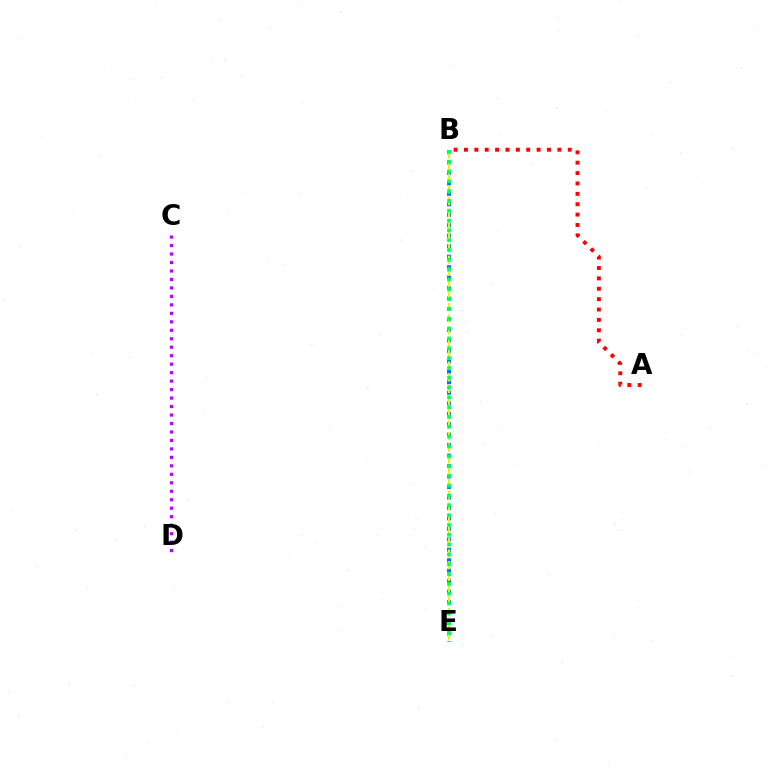{('B', 'E'): [{'color': '#0074ff', 'line_style': 'dotted', 'thickness': 2.84}, {'color': '#d1ff00', 'line_style': 'dashed', 'thickness': 1.6}, {'color': '#00ff5c', 'line_style': 'dotted', 'thickness': 2.67}], ('C', 'D'): [{'color': '#b900ff', 'line_style': 'dotted', 'thickness': 2.3}], ('A', 'B'): [{'color': '#ff0000', 'line_style': 'dotted', 'thickness': 2.82}]}